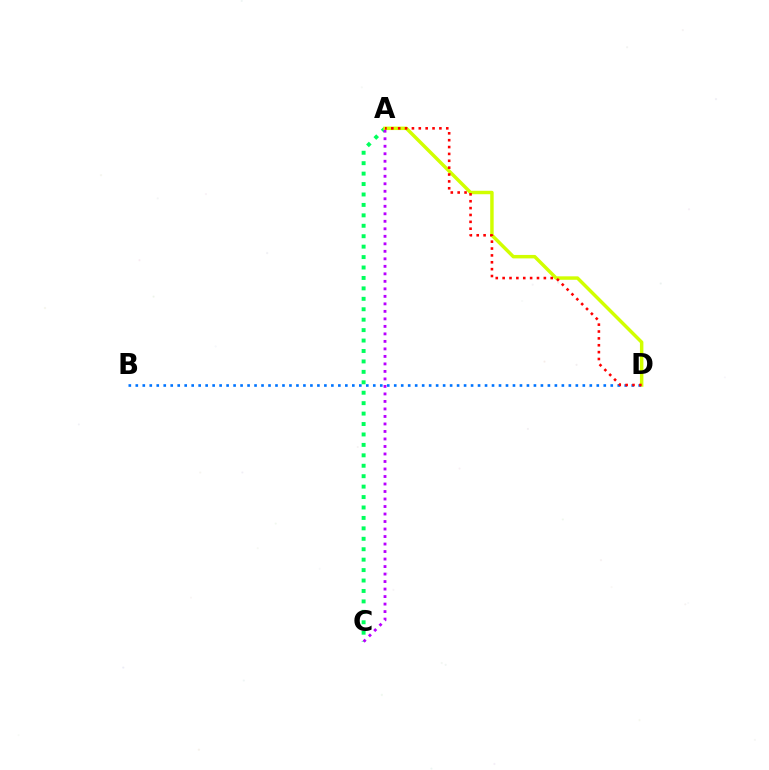{('A', 'C'): [{'color': '#00ff5c', 'line_style': 'dotted', 'thickness': 2.83}, {'color': '#b900ff', 'line_style': 'dotted', 'thickness': 2.04}], ('A', 'D'): [{'color': '#d1ff00', 'line_style': 'solid', 'thickness': 2.49}, {'color': '#ff0000', 'line_style': 'dotted', 'thickness': 1.87}], ('B', 'D'): [{'color': '#0074ff', 'line_style': 'dotted', 'thickness': 1.9}]}